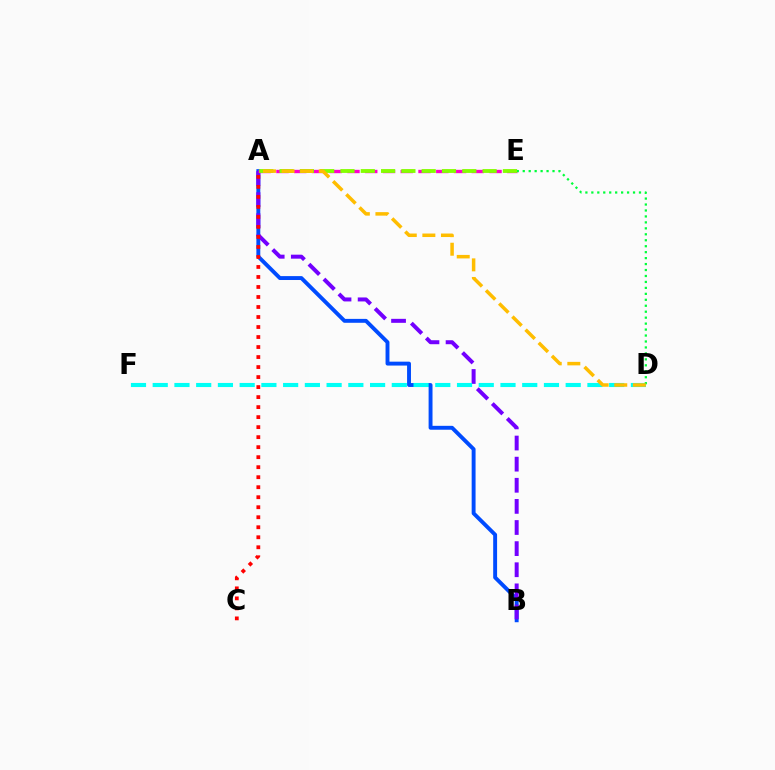{('A', 'B'): [{'color': '#004bff', 'line_style': 'solid', 'thickness': 2.81}, {'color': '#7200ff', 'line_style': 'dashed', 'thickness': 2.87}], ('D', 'F'): [{'color': '#00fff6', 'line_style': 'dashed', 'thickness': 2.95}], ('A', 'E'): [{'color': '#ff00cf', 'line_style': 'dashed', 'thickness': 2.41}, {'color': '#84ff00', 'line_style': 'dashed', 'thickness': 2.76}], ('A', 'C'): [{'color': '#ff0000', 'line_style': 'dotted', 'thickness': 2.72}], ('D', 'E'): [{'color': '#00ff39', 'line_style': 'dotted', 'thickness': 1.62}], ('A', 'D'): [{'color': '#ffbd00', 'line_style': 'dashed', 'thickness': 2.52}]}